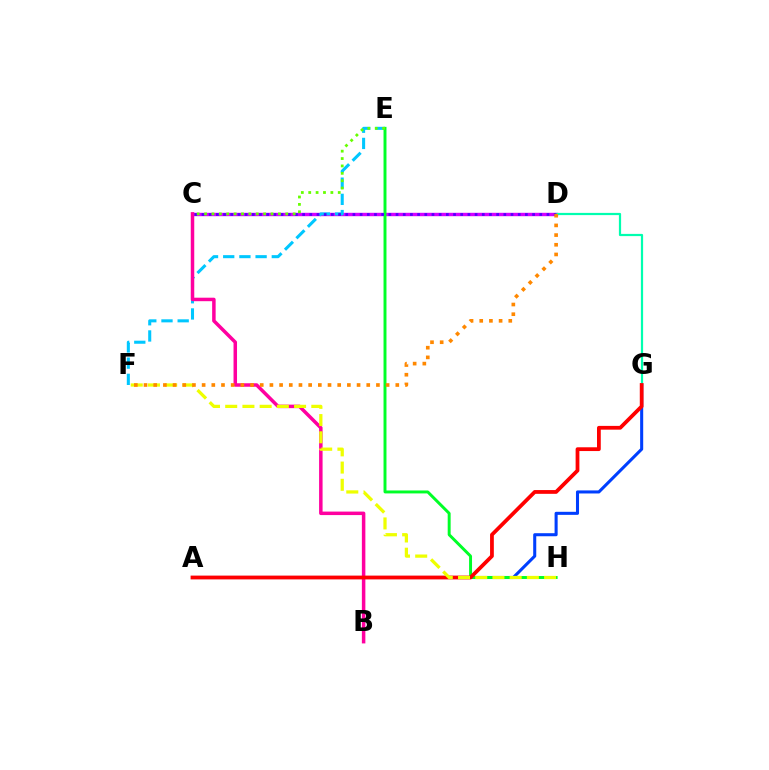{('C', 'D'): [{'color': '#d600ff', 'line_style': 'solid', 'thickness': 2.45}, {'color': '#4f00ff', 'line_style': 'dotted', 'thickness': 1.95}], ('E', 'F'): [{'color': '#00c7ff', 'line_style': 'dashed', 'thickness': 2.2}], ('A', 'G'): [{'color': '#003fff', 'line_style': 'solid', 'thickness': 2.2}, {'color': '#ff0000', 'line_style': 'solid', 'thickness': 2.71}], ('B', 'C'): [{'color': '#ff00a0', 'line_style': 'solid', 'thickness': 2.51}], ('D', 'G'): [{'color': '#00ffaf', 'line_style': 'solid', 'thickness': 1.6}], ('E', 'H'): [{'color': '#00ff27', 'line_style': 'solid', 'thickness': 2.12}], ('F', 'H'): [{'color': '#eeff00', 'line_style': 'dashed', 'thickness': 2.34}], ('D', 'F'): [{'color': '#ff8800', 'line_style': 'dotted', 'thickness': 2.63}], ('C', 'E'): [{'color': '#66ff00', 'line_style': 'dotted', 'thickness': 2.01}]}